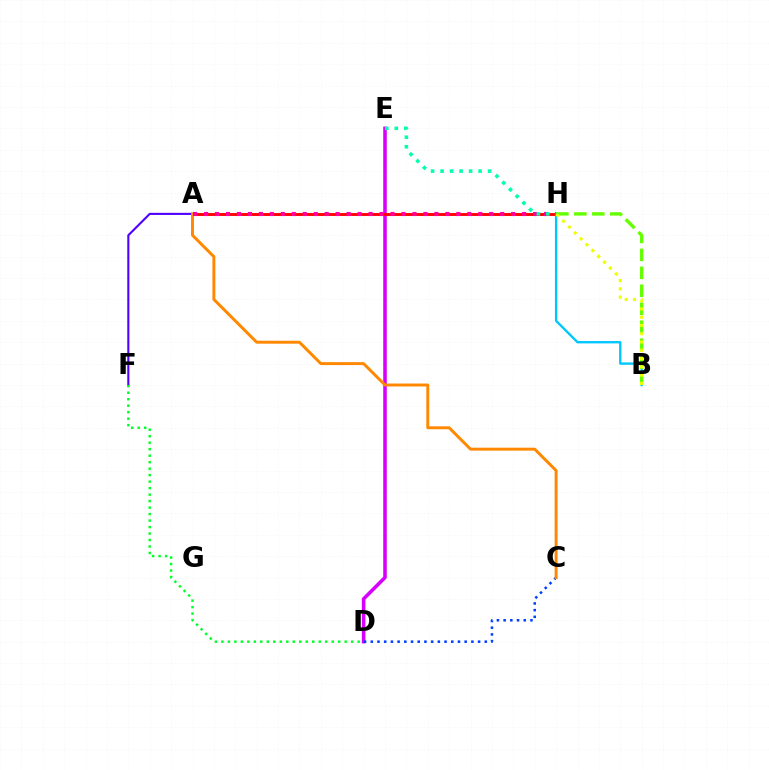{('D', 'E'): [{'color': '#d600ff', 'line_style': 'solid', 'thickness': 2.56}], ('A', 'F'): [{'color': '#4f00ff', 'line_style': 'solid', 'thickness': 1.52}], ('D', 'F'): [{'color': '#00ff27', 'line_style': 'dotted', 'thickness': 1.76}], ('A', 'H'): [{'color': '#ff0000', 'line_style': 'solid', 'thickness': 2.09}, {'color': '#ff00a0', 'line_style': 'dotted', 'thickness': 2.98}], ('B', 'H'): [{'color': '#00c7ff', 'line_style': 'solid', 'thickness': 1.71}, {'color': '#66ff00', 'line_style': 'dashed', 'thickness': 2.44}, {'color': '#eeff00', 'line_style': 'dotted', 'thickness': 2.25}], ('C', 'D'): [{'color': '#003fff', 'line_style': 'dotted', 'thickness': 1.82}], ('A', 'C'): [{'color': '#ff8800', 'line_style': 'solid', 'thickness': 2.12}], ('E', 'H'): [{'color': '#00ffaf', 'line_style': 'dotted', 'thickness': 2.58}]}